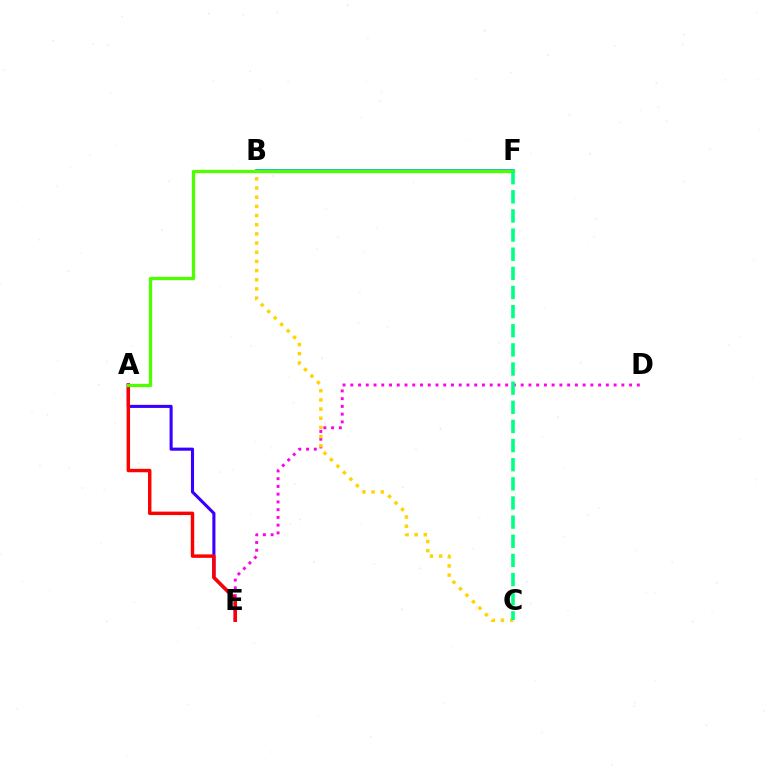{('B', 'F'): [{'color': '#009eff', 'line_style': 'solid', 'thickness': 2.69}], ('D', 'E'): [{'color': '#ff00ed', 'line_style': 'dotted', 'thickness': 2.1}], ('A', 'E'): [{'color': '#3700ff', 'line_style': 'solid', 'thickness': 2.23}, {'color': '#ff0000', 'line_style': 'solid', 'thickness': 2.47}], ('A', 'F'): [{'color': '#4fff00', 'line_style': 'solid', 'thickness': 2.38}], ('B', 'C'): [{'color': '#ffd500', 'line_style': 'dotted', 'thickness': 2.49}], ('C', 'F'): [{'color': '#00ff86', 'line_style': 'dashed', 'thickness': 2.6}]}